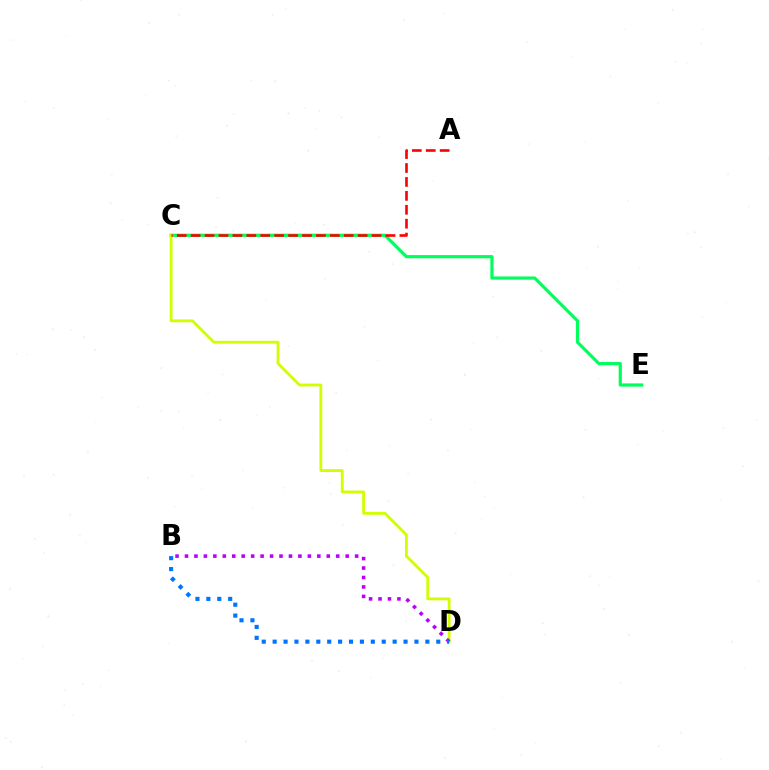{('C', 'E'): [{'color': '#00ff5c', 'line_style': 'solid', 'thickness': 2.3}], ('C', 'D'): [{'color': '#d1ff00', 'line_style': 'solid', 'thickness': 2.04}], ('A', 'C'): [{'color': '#ff0000', 'line_style': 'dashed', 'thickness': 1.89}], ('B', 'D'): [{'color': '#b900ff', 'line_style': 'dotted', 'thickness': 2.57}, {'color': '#0074ff', 'line_style': 'dotted', 'thickness': 2.96}]}